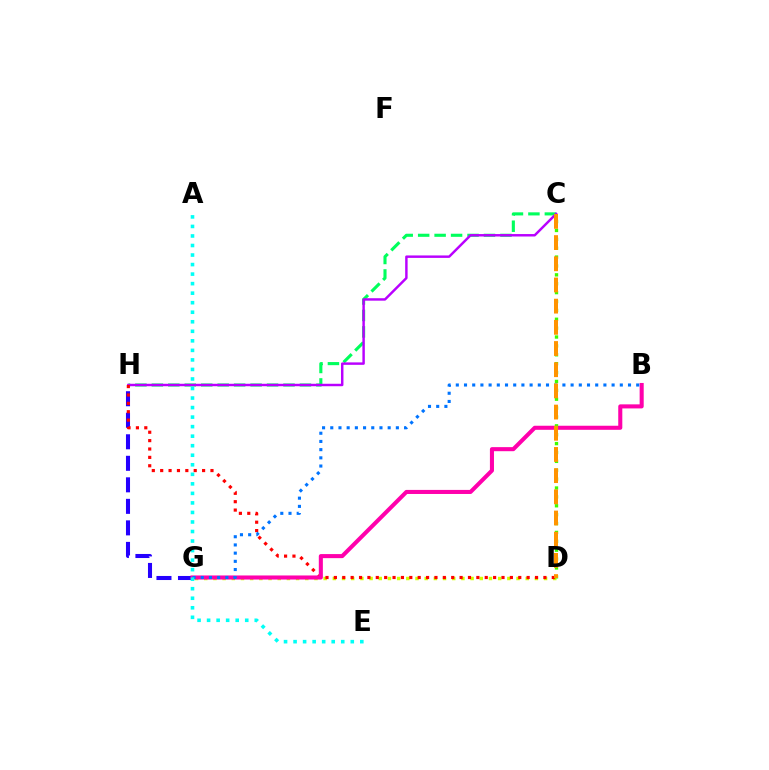{('C', 'H'): [{'color': '#00ff5c', 'line_style': 'dashed', 'thickness': 2.24}, {'color': '#b900ff', 'line_style': 'solid', 'thickness': 1.77}], ('D', 'G'): [{'color': '#d1ff00', 'line_style': 'dotted', 'thickness': 2.5}], ('G', 'H'): [{'color': '#2500ff', 'line_style': 'dashed', 'thickness': 2.92}], ('D', 'H'): [{'color': '#ff0000', 'line_style': 'dotted', 'thickness': 2.28}], ('B', 'G'): [{'color': '#ff00ac', 'line_style': 'solid', 'thickness': 2.93}, {'color': '#0074ff', 'line_style': 'dotted', 'thickness': 2.23}], ('C', 'D'): [{'color': '#3dff00', 'line_style': 'dotted', 'thickness': 2.41}, {'color': '#ff9400', 'line_style': 'dashed', 'thickness': 2.88}], ('A', 'E'): [{'color': '#00fff6', 'line_style': 'dotted', 'thickness': 2.59}]}